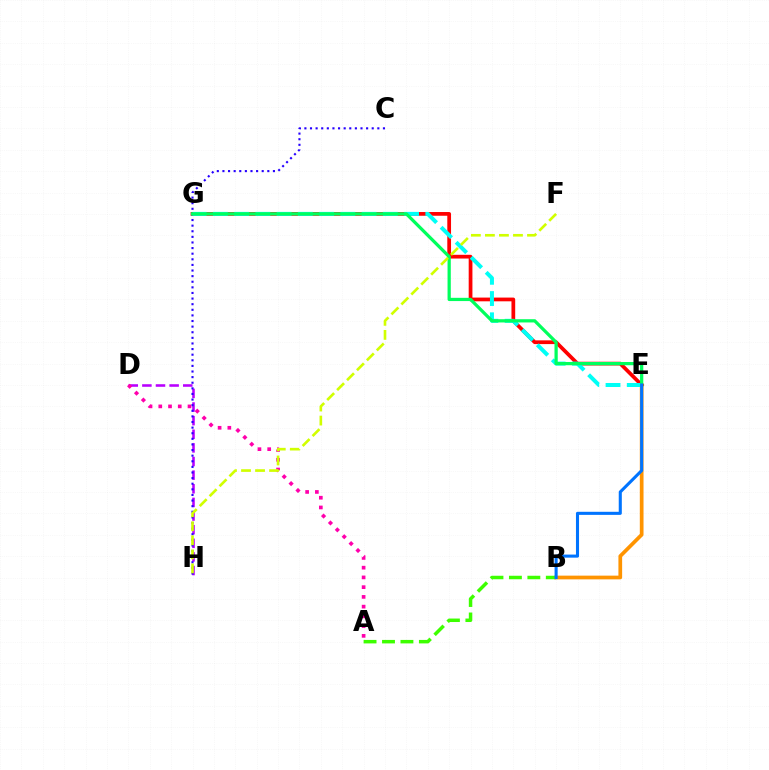{('D', 'H'): [{'color': '#b900ff', 'line_style': 'dashed', 'thickness': 1.85}], ('B', 'E'): [{'color': '#ff9400', 'line_style': 'solid', 'thickness': 2.67}, {'color': '#0074ff', 'line_style': 'solid', 'thickness': 2.21}], ('E', 'G'): [{'color': '#ff0000', 'line_style': 'solid', 'thickness': 2.69}, {'color': '#00fff6', 'line_style': 'dashed', 'thickness': 2.89}, {'color': '#00ff5c', 'line_style': 'solid', 'thickness': 2.33}], ('C', 'H'): [{'color': '#2500ff', 'line_style': 'dotted', 'thickness': 1.52}], ('A', 'B'): [{'color': '#3dff00', 'line_style': 'dashed', 'thickness': 2.51}], ('A', 'D'): [{'color': '#ff00ac', 'line_style': 'dotted', 'thickness': 2.65}], ('F', 'H'): [{'color': '#d1ff00', 'line_style': 'dashed', 'thickness': 1.91}]}